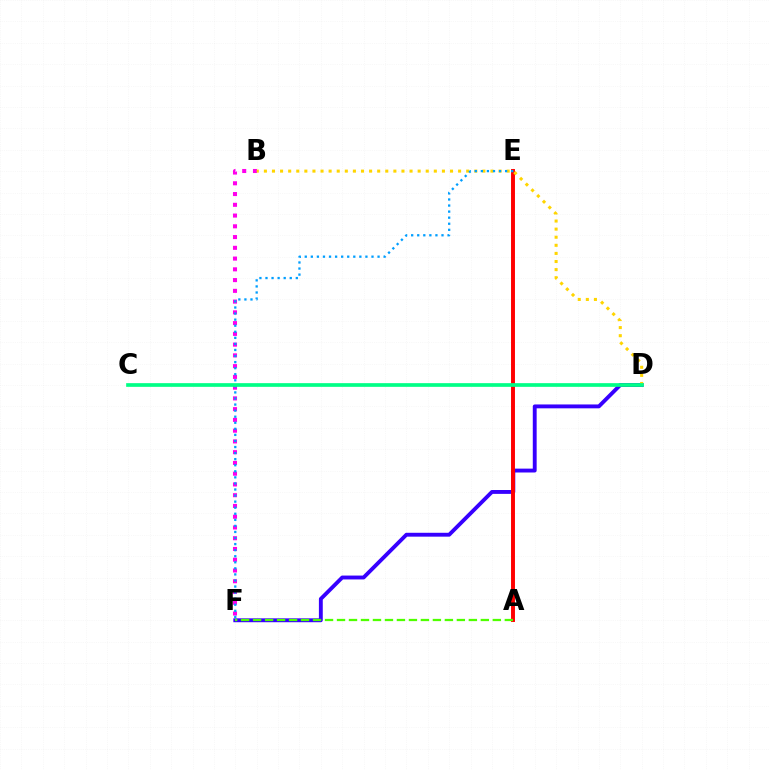{('D', 'F'): [{'color': '#3700ff', 'line_style': 'solid', 'thickness': 2.79}], ('A', 'E'): [{'color': '#ff0000', 'line_style': 'solid', 'thickness': 2.83}], ('B', 'F'): [{'color': '#ff00ed', 'line_style': 'dotted', 'thickness': 2.92}], ('B', 'D'): [{'color': '#ffd500', 'line_style': 'dotted', 'thickness': 2.2}], ('E', 'F'): [{'color': '#009eff', 'line_style': 'dotted', 'thickness': 1.65}], ('C', 'D'): [{'color': '#00ff86', 'line_style': 'solid', 'thickness': 2.65}], ('A', 'F'): [{'color': '#4fff00', 'line_style': 'dashed', 'thickness': 1.63}]}